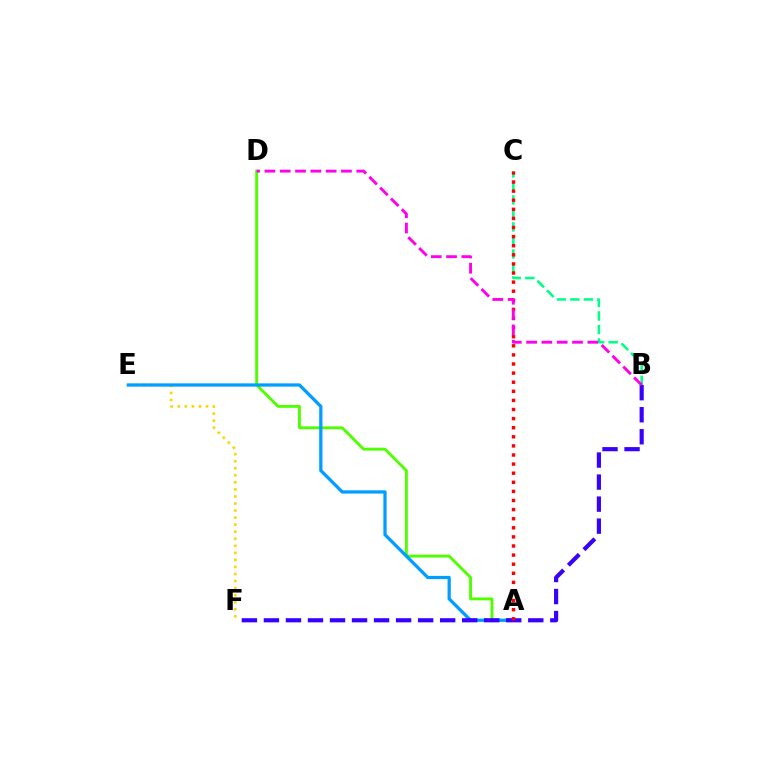{('E', 'F'): [{'color': '#ffd500', 'line_style': 'dotted', 'thickness': 1.92}], ('A', 'D'): [{'color': '#4fff00', 'line_style': 'solid', 'thickness': 2.07}], ('A', 'E'): [{'color': '#009eff', 'line_style': 'solid', 'thickness': 2.34}], ('B', 'F'): [{'color': '#3700ff', 'line_style': 'dashed', 'thickness': 2.99}], ('B', 'C'): [{'color': '#00ff86', 'line_style': 'dashed', 'thickness': 1.83}], ('A', 'C'): [{'color': '#ff0000', 'line_style': 'dotted', 'thickness': 2.47}], ('B', 'D'): [{'color': '#ff00ed', 'line_style': 'dashed', 'thickness': 2.08}]}